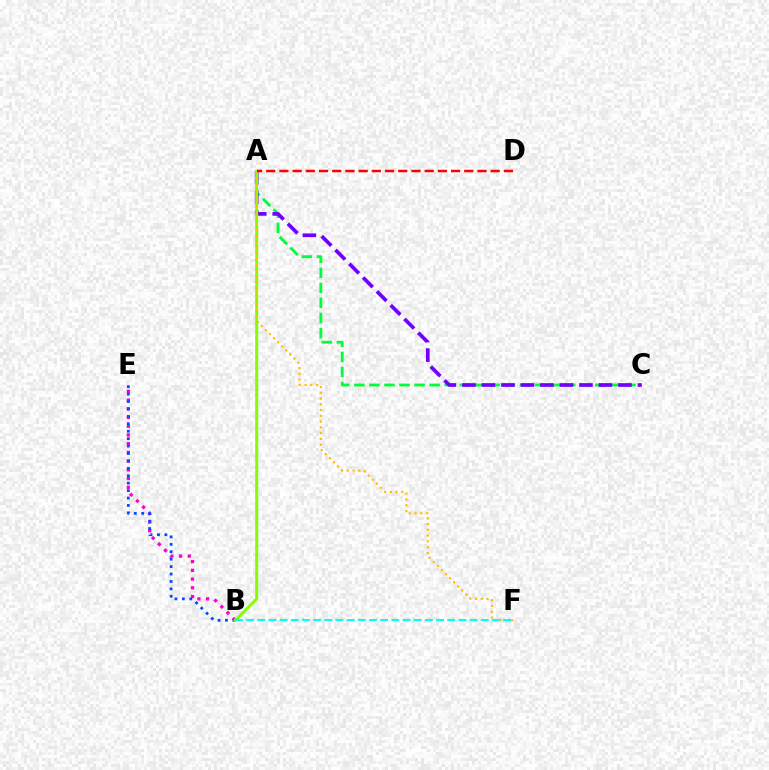{('A', 'C'): [{'color': '#00ff39', 'line_style': 'dashed', 'thickness': 2.05}, {'color': '#7200ff', 'line_style': 'dashed', 'thickness': 2.65}], ('B', 'E'): [{'color': '#ff00cf', 'line_style': 'dotted', 'thickness': 2.37}, {'color': '#004bff', 'line_style': 'dotted', 'thickness': 2.02}], ('A', 'B'): [{'color': '#84ff00', 'line_style': 'solid', 'thickness': 2.17}], ('A', 'F'): [{'color': '#ffbd00', 'line_style': 'dotted', 'thickness': 1.57}], ('A', 'D'): [{'color': '#ff0000', 'line_style': 'dashed', 'thickness': 1.79}], ('B', 'F'): [{'color': '#00fff6', 'line_style': 'dashed', 'thickness': 1.52}]}